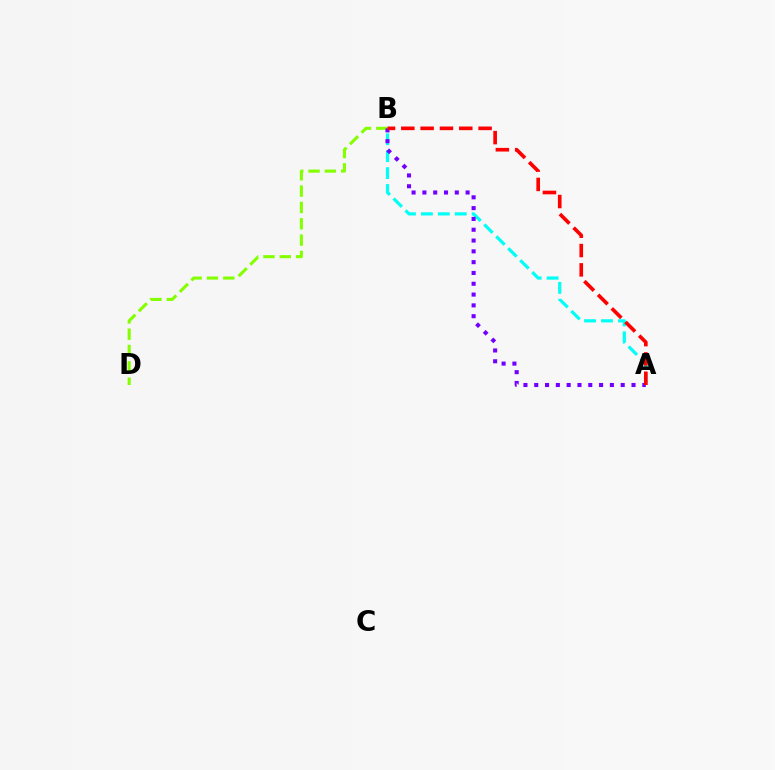{('A', 'B'): [{'color': '#00fff6', 'line_style': 'dashed', 'thickness': 2.3}, {'color': '#7200ff', 'line_style': 'dotted', 'thickness': 2.94}, {'color': '#ff0000', 'line_style': 'dashed', 'thickness': 2.62}], ('B', 'D'): [{'color': '#84ff00', 'line_style': 'dashed', 'thickness': 2.22}]}